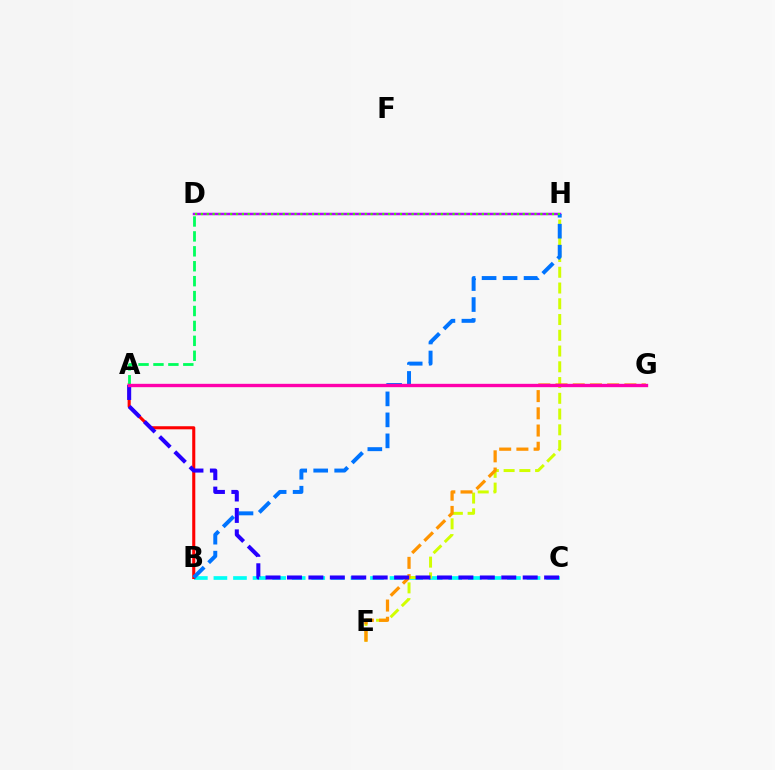{('B', 'C'): [{'color': '#00fff6', 'line_style': 'dashed', 'thickness': 2.66}], ('E', 'H'): [{'color': '#d1ff00', 'line_style': 'dashed', 'thickness': 2.14}], ('D', 'H'): [{'color': '#b900ff', 'line_style': 'solid', 'thickness': 1.78}, {'color': '#3dff00', 'line_style': 'dotted', 'thickness': 1.59}], ('A', 'B'): [{'color': '#ff0000', 'line_style': 'solid', 'thickness': 2.22}], ('E', 'G'): [{'color': '#ff9400', 'line_style': 'dashed', 'thickness': 2.34}], ('B', 'H'): [{'color': '#0074ff', 'line_style': 'dashed', 'thickness': 2.85}], ('A', 'D'): [{'color': '#00ff5c', 'line_style': 'dashed', 'thickness': 2.03}], ('A', 'C'): [{'color': '#2500ff', 'line_style': 'dashed', 'thickness': 2.91}], ('A', 'G'): [{'color': '#ff00ac', 'line_style': 'solid', 'thickness': 2.42}]}